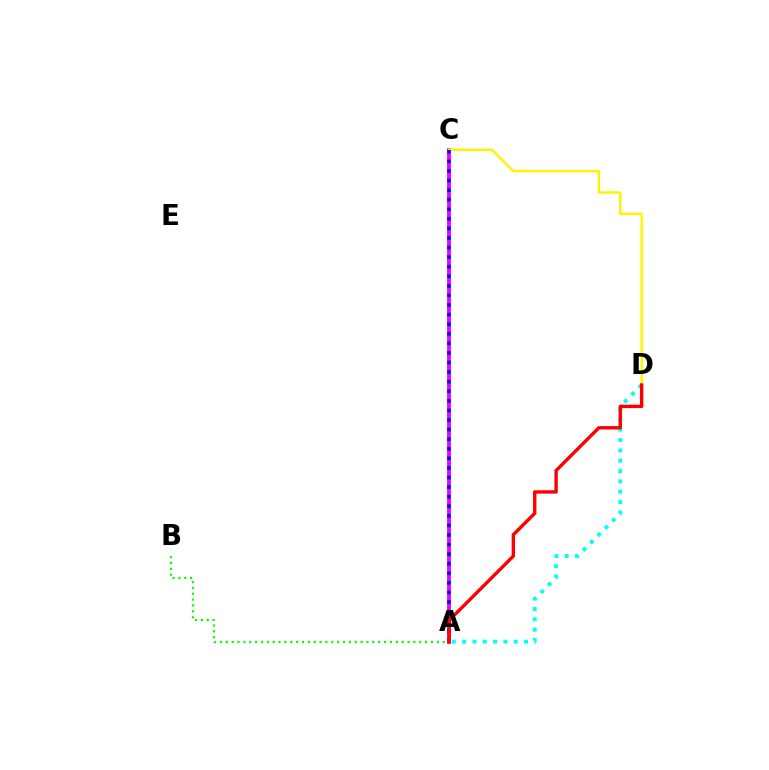{('A', 'C'): [{'color': '#ee00ff', 'line_style': 'solid', 'thickness': 2.75}, {'color': '#0010ff', 'line_style': 'dotted', 'thickness': 2.6}], ('A', 'D'): [{'color': '#00fff6', 'line_style': 'dotted', 'thickness': 2.81}, {'color': '#ff0000', 'line_style': 'solid', 'thickness': 2.44}], ('C', 'D'): [{'color': '#fcf500', 'line_style': 'solid', 'thickness': 1.77}], ('A', 'B'): [{'color': '#08ff00', 'line_style': 'dotted', 'thickness': 1.59}]}